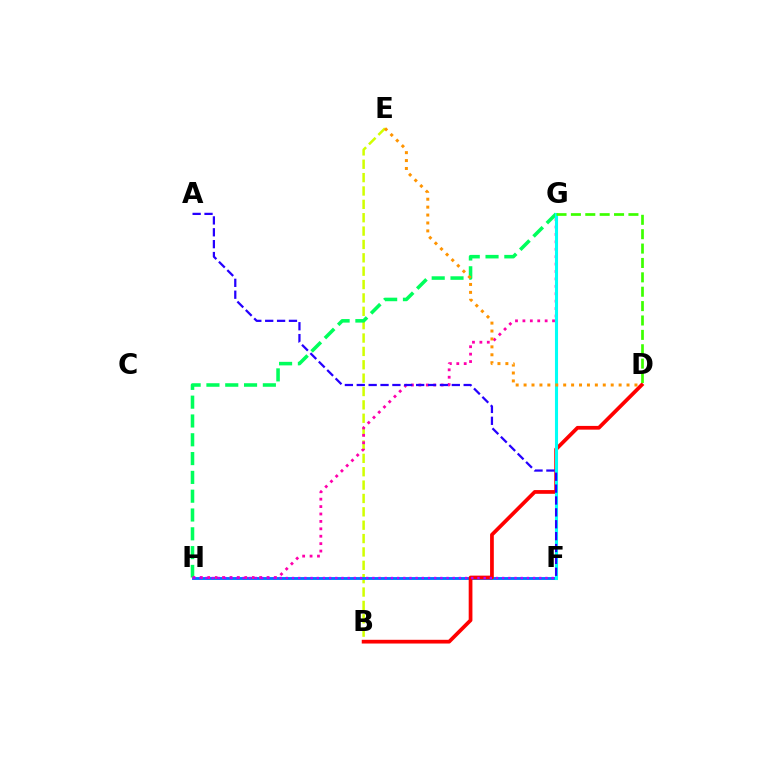{('B', 'E'): [{'color': '#d1ff00', 'line_style': 'dashed', 'thickness': 1.82}], ('F', 'H'): [{'color': '#0074ff', 'line_style': 'solid', 'thickness': 2.06}, {'color': '#b900ff', 'line_style': 'dotted', 'thickness': 1.68}], ('G', 'H'): [{'color': '#00ff5c', 'line_style': 'dashed', 'thickness': 2.55}, {'color': '#ff00ac', 'line_style': 'dotted', 'thickness': 2.01}], ('B', 'D'): [{'color': '#ff0000', 'line_style': 'solid', 'thickness': 2.69}], ('F', 'G'): [{'color': '#00fff6', 'line_style': 'solid', 'thickness': 2.22}], ('D', 'G'): [{'color': '#3dff00', 'line_style': 'dashed', 'thickness': 1.95}], ('D', 'E'): [{'color': '#ff9400', 'line_style': 'dotted', 'thickness': 2.15}], ('A', 'F'): [{'color': '#2500ff', 'line_style': 'dashed', 'thickness': 1.61}]}